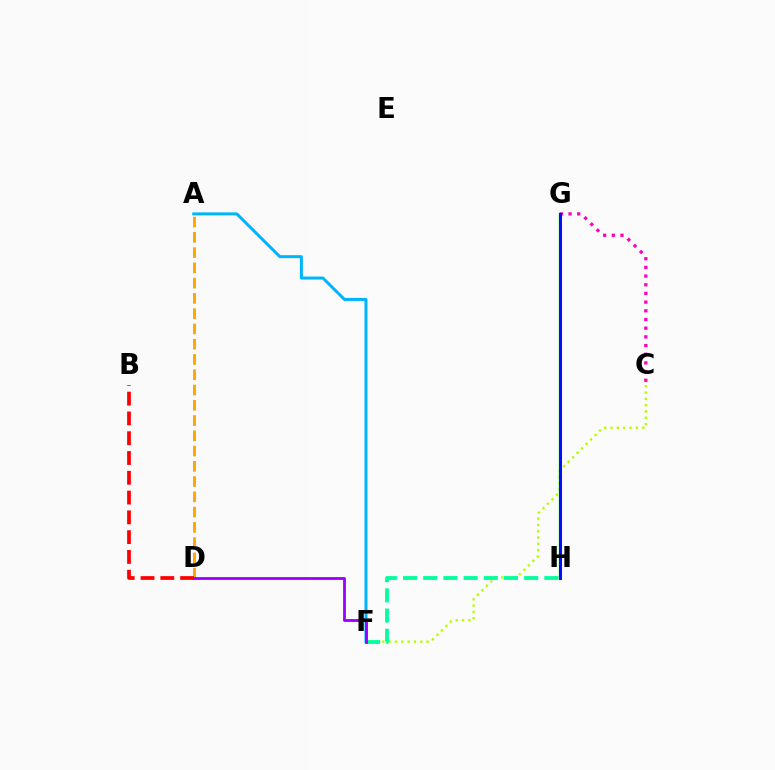{('C', 'G'): [{'color': '#ff00bd', 'line_style': 'dotted', 'thickness': 2.36}], ('C', 'F'): [{'color': '#b3ff00', 'line_style': 'dotted', 'thickness': 1.72}], ('F', 'H'): [{'color': '#00ff9d', 'line_style': 'dashed', 'thickness': 2.74}], ('A', 'F'): [{'color': '#00b5ff', 'line_style': 'solid', 'thickness': 2.17}], ('A', 'D'): [{'color': '#ffa500', 'line_style': 'dashed', 'thickness': 2.07}], ('G', 'H'): [{'color': '#08ff00', 'line_style': 'solid', 'thickness': 1.68}, {'color': '#0010ff', 'line_style': 'solid', 'thickness': 2.19}], ('D', 'F'): [{'color': '#9b00ff', 'line_style': 'solid', 'thickness': 2.02}], ('B', 'D'): [{'color': '#ff0000', 'line_style': 'dashed', 'thickness': 2.69}]}